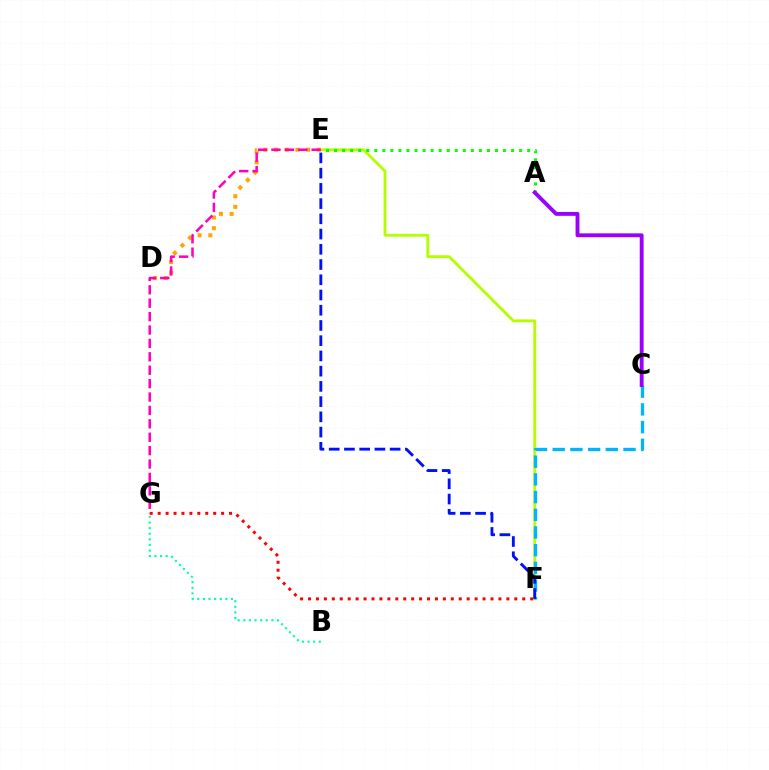{('D', 'E'): [{'color': '#ffa500', 'line_style': 'dotted', 'thickness': 2.9}], ('E', 'F'): [{'color': '#b3ff00', 'line_style': 'solid', 'thickness': 2.05}, {'color': '#0010ff', 'line_style': 'dashed', 'thickness': 2.07}], ('B', 'G'): [{'color': '#00ff9d', 'line_style': 'dotted', 'thickness': 1.53}], ('A', 'E'): [{'color': '#08ff00', 'line_style': 'dotted', 'thickness': 2.19}], ('F', 'G'): [{'color': '#ff0000', 'line_style': 'dotted', 'thickness': 2.16}], ('C', 'F'): [{'color': '#00b5ff', 'line_style': 'dashed', 'thickness': 2.4}], ('A', 'C'): [{'color': '#9b00ff', 'line_style': 'solid', 'thickness': 2.78}], ('E', 'G'): [{'color': '#ff00bd', 'line_style': 'dashed', 'thickness': 1.82}]}